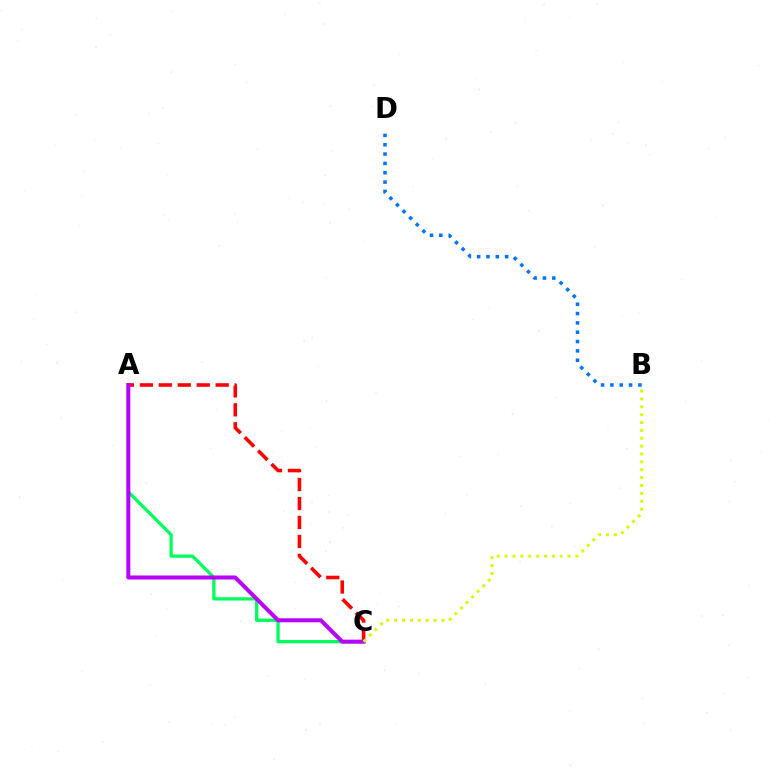{('A', 'C'): [{'color': '#00ff5c', 'line_style': 'solid', 'thickness': 2.35}, {'color': '#ff0000', 'line_style': 'dashed', 'thickness': 2.58}, {'color': '#b900ff', 'line_style': 'solid', 'thickness': 2.89}], ('B', 'D'): [{'color': '#0074ff', 'line_style': 'dotted', 'thickness': 2.54}], ('B', 'C'): [{'color': '#d1ff00', 'line_style': 'dotted', 'thickness': 2.14}]}